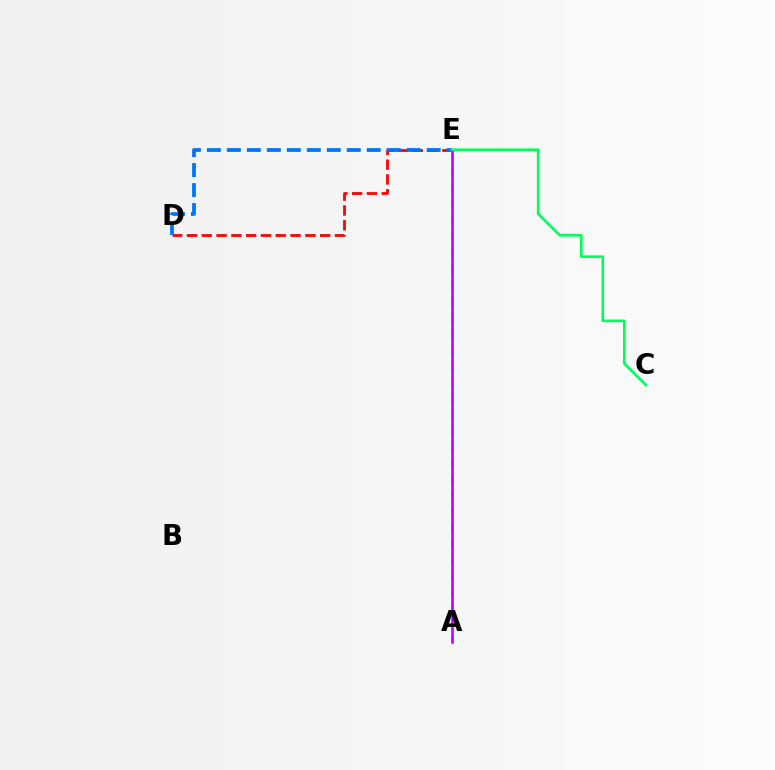{('D', 'E'): [{'color': '#ff0000', 'line_style': 'dashed', 'thickness': 2.01}, {'color': '#0074ff', 'line_style': 'dashed', 'thickness': 2.71}], ('A', 'E'): [{'color': '#d1ff00', 'line_style': 'dashed', 'thickness': 2.2}, {'color': '#b900ff', 'line_style': 'solid', 'thickness': 1.82}], ('C', 'E'): [{'color': '#00ff5c', 'line_style': 'solid', 'thickness': 1.91}]}